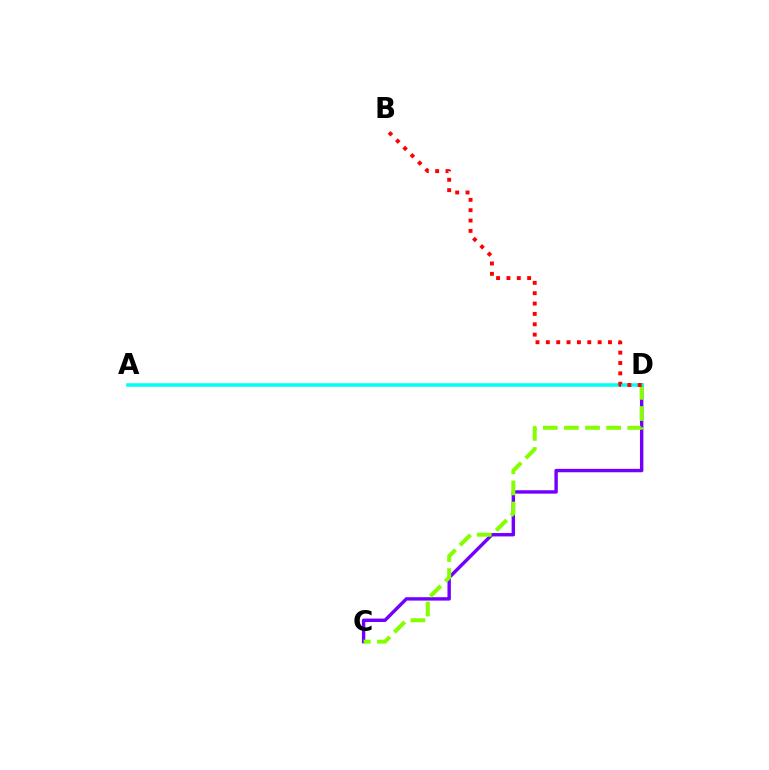{('C', 'D'): [{'color': '#7200ff', 'line_style': 'solid', 'thickness': 2.45}, {'color': '#84ff00', 'line_style': 'dashed', 'thickness': 2.87}], ('A', 'D'): [{'color': '#00fff6', 'line_style': 'solid', 'thickness': 2.55}], ('B', 'D'): [{'color': '#ff0000', 'line_style': 'dotted', 'thickness': 2.81}]}